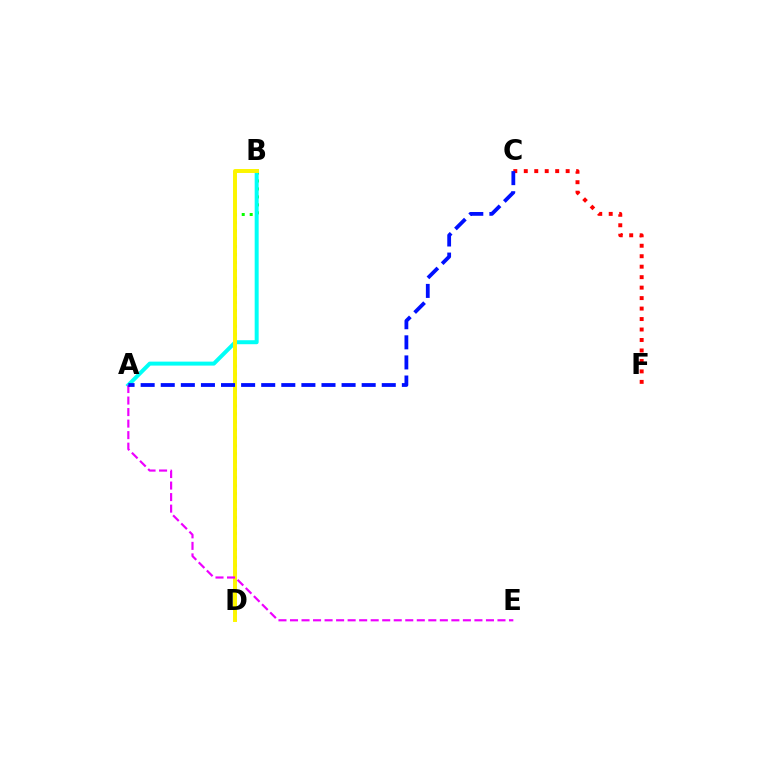{('B', 'D'): [{'color': '#08ff00', 'line_style': 'dotted', 'thickness': 2.16}, {'color': '#fcf500', 'line_style': 'solid', 'thickness': 2.85}], ('A', 'B'): [{'color': '#00fff6', 'line_style': 'solid', 'thickness': 2.87}], ('C', 'F'): [{'color': '#ff0000', 'line_style': 'dotted', 'thickness': 2.84}], ('A', 'E'): [{'color': '#ee00ff', 'line_style': 'dashed', 'thickness': 1.57}], ('A', 'C'): [{'color': '#0010ff', 'line_style': 'dashed', 'thickness': 2.73}]}